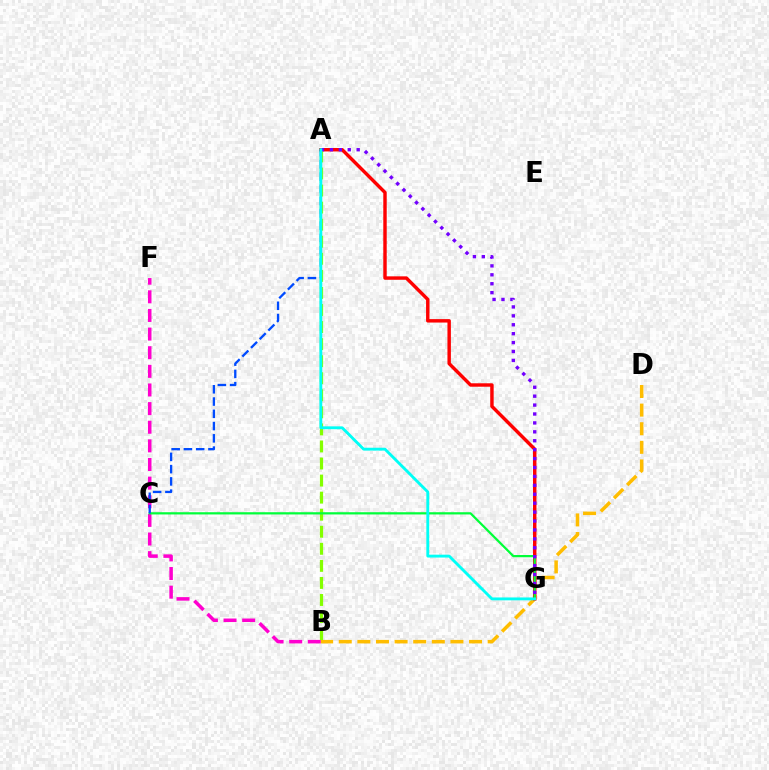{('B', 'F'): [{'color': '#ff00cf', 'line_style': 'dashed', 'thickness': 2.53}], ('B', 'D'): [{'color': '#ffbd00', 'line_style': 'dashed', 'thickness': 2.53}], ('A', 'G'): [{'color': '#ff0000', 'line_style': 'solid', 'thickness': 2.47}, {'color': '#7200ff', 'line_style': 'dotted', 'thickness': 2.42}, {'color': '#00fff6', 'line_style': 'solid', 'thickness': 2.06}], ('A', 'B'): [{'color': '#84ff00', 'line_style': 'dashed', 'thickness': 2.32}], ('C', 'G'): [{'color': '#00ff39', 'line_style': 'solid', 'thickness': 1.6}], ('A', 'C'): [{'color': '#004bff', 'line_style': 'dashed', 'thickness': 1.67}]}